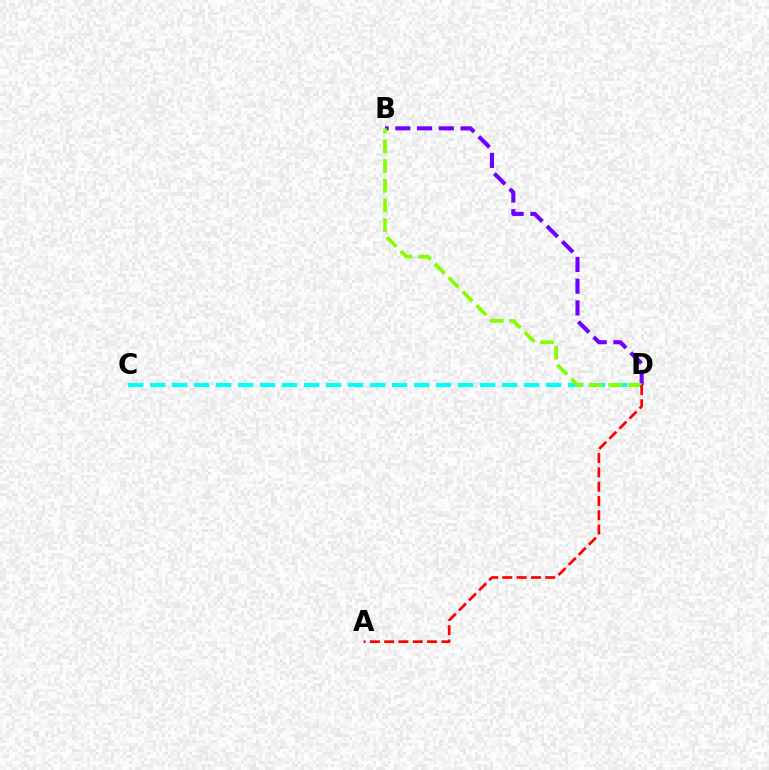{('C', 'D'): [{'color': '#00fff6', 'line_style': 'dashed', 'thickness': 2.99}], ('B', 'D'): [{'color': '#7200ff', 'line_style': 'dashed', 'thickness': 2.95}, {'color': '#84ff00', 'line_style': 'dashed', 'thickness': 2.67}], ('A', 'D'): [{'color': '#ff0000', 'line_style': 'dashed', 'thickness': 1.94}]}